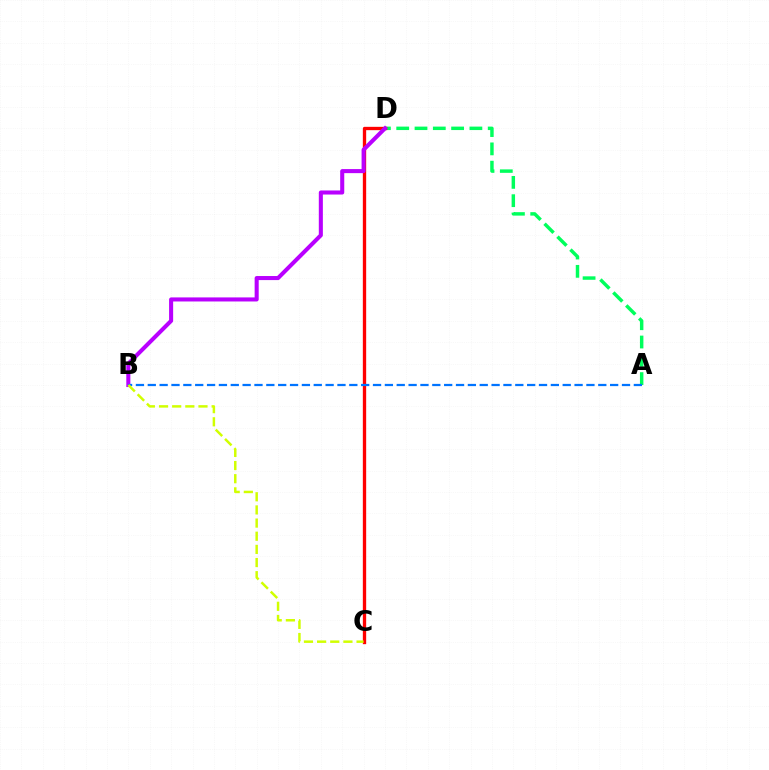{('A', 'D'): [{'color': '#00ff5c', 'line_style': 'dashed', 'thickness': 2.49}], ('C', 'D'): [{'color': '#ff0000', 'line_style': 'solid', 'thickness': 2.4}], ('B', 'D'): [{'color': '#b900ff', 'line_style': 'solid', 'thickness': 2.92}], ('A', 'B'): [{'color': '#0074ff', 'line_style': 'dashed', 'thickness': 1.61}], ('B', 'C'): [{'color': '#d1ff00', 'line_style': 'dashed', 'thickness': 1.79}]}